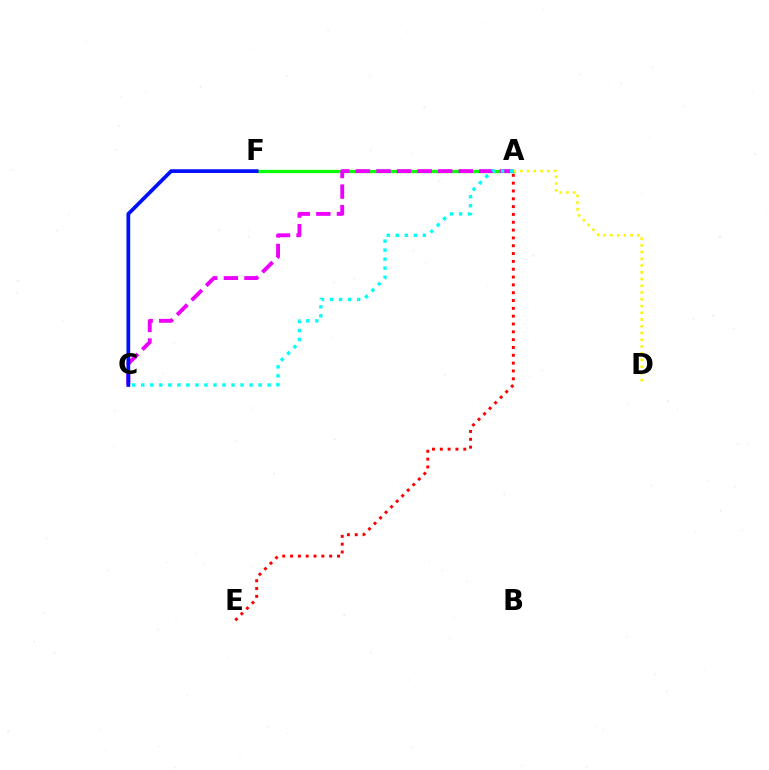{('A', 'F'): [{'color': '#08ff00', 'line_style': 'solid', 'thickness': 2.35}], ('A', 'D'): [{'color': '#fcf500', 'line_style': 'dotted', 'thickness': 1.83}], ('A', 'C'): [{'color': '#ee00ff', 'line_style': 'dashed', 'thickness': 2.8}, {'color': '#00fff6', 'line_style': 'dotted', 'thickness': 2.45}], ('A', 'E'): [{'color': '#ff0000', 'line_style': 'dotted', 'thickness': 2.13}], ('C', 'F'): [{'color': '#0010ff', 'line_style': 'solid', 'thickness': 2.68}]}